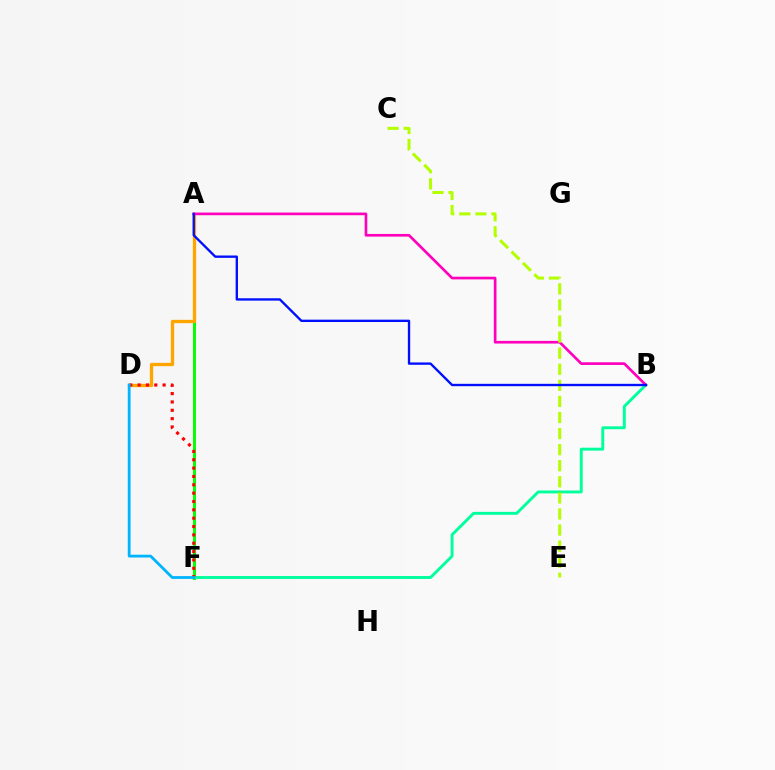{('A', 'F'): [{'color': '#9b00ff', 'line_style': 'dashed', 'thickness': 2.13}, {'color': '#08ff00', 'line_style': 'solid', 'thickness': 2.14}], ('A', 'D'): [{'color': '#ffa500', 'line_style': 'solid', 'thickness': 2.38}], ('B', 'F'): [{'color': '#00ff9d', 'line_style': 'solid', 'thickness': 2.1}], ('D', 'F'): [{'color': '#ff0000', 'line_style': 'dotted', 'thickness': 2.27}, {'color': '#00b5ff', 'line_style': 'solid', 'thickness': 2.01}], ('A', 'B'): [{'color': '#ff00bd', 'line_style': 'solid', 'thickness': 1.92}, {'color': '#0010ff', 'line_style': 'solid', 'thickness': 1.7}], ('C', 'E'): [{'color': '#b3ff00', 'line_style': 'dashed', 'thickness': 2.18}]}